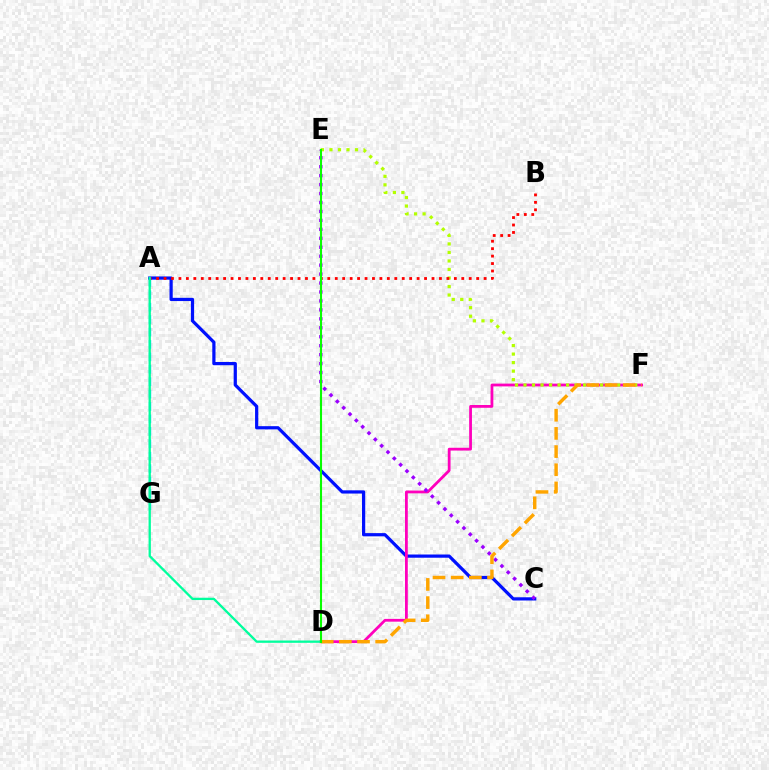{('A', 'G'): [{'color': '#00b5ff', 'line_style': 'dashed', 'thickness': 1.69}], ('A', 'C'): [{'color': '#0010ff', 'line_style': 'solid', 'thickness': 2.32}], ('D', 'F'): [{'color': '#ff00bd', 'line_style': 'solid', 'thickness': 2.01}, {'color': '#ffa500', 'line_style': 'dashed', 'thickness': 2.47}], ('C', 'E'): [{'color': '#9b00ff', 'line_style': 'dotted', 'thickness': 2.43}], ('E', 'F'): [{'color': '#b3ff00', 'line_style': 'dotted', 'thickness': 2.31}], ('A', 'B'): [{'color': '#ff0000', 'line_style': 'dotted', 'thickness': 2.02}], ('A', 'D'): [{'color': '#00ff9d', 'line_style': 'solid', 'thickness': 1.66}], ('D', 'E'): [{'color': '#08ff00', 'line_style': 'solid', 'thickness': 1.51}]}